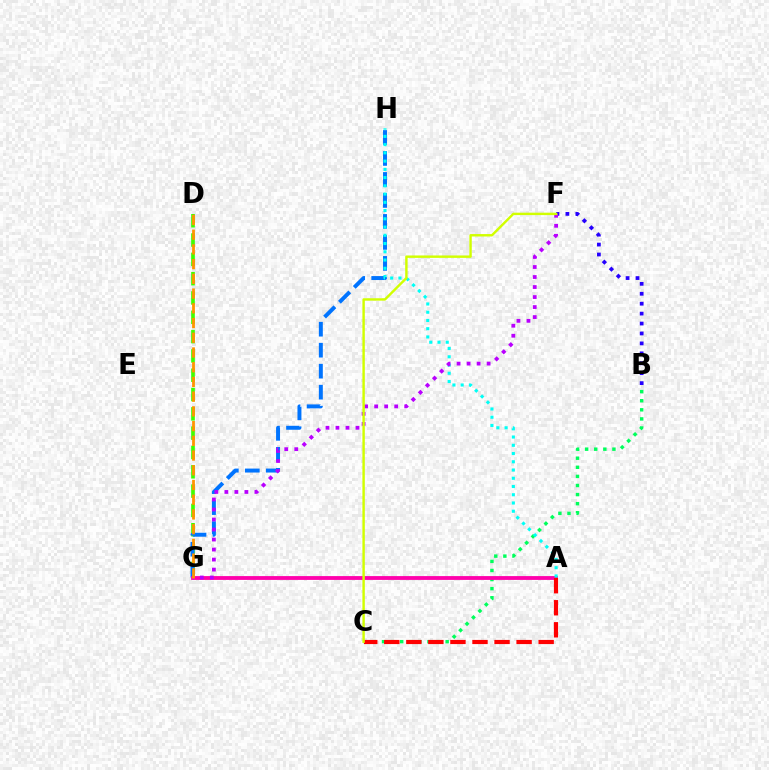{('D', 'G'): [{'color': '#3dff00', 'line_style': 'dashed', 'thickness': 2.62}, {'color': '#ff9400', 'line_style': 'dashed', 'thickness': 2.0}], ('B', 'F'): [{'color': '#2500ff', 'line_style': 'dotted', 'thickness': 2.7}], ('G', 'H'): [{'color': '#0074ff', 'line_style': 'dashed', 'thickness': 2.85}], ('B', 'C'): [{'color': '#00ff5c', 'line_style': 'dotted', 'thickness': 2.47}], ('A', 'G'): [{'color': '#ff00ac', 'line_style': 'solid', 'thickness': 2.75}], ('A', 'C'): [{'color': '#ff0000', 'line_style': 'dashed', 'thickness': 3.0}], ('A', 'H'): [{'color': '#00fff6', 'line_style': 'dotted', 'thickness': 2.24}], ('F', 'G'): [{'color': '#b900ff', 'line_style': 'dotted', 'thickness': 2.72}], ('C', 'F'): [{'color': '#d1ff00', 'line_style': 'solid', 'thickness': 1.74}]}